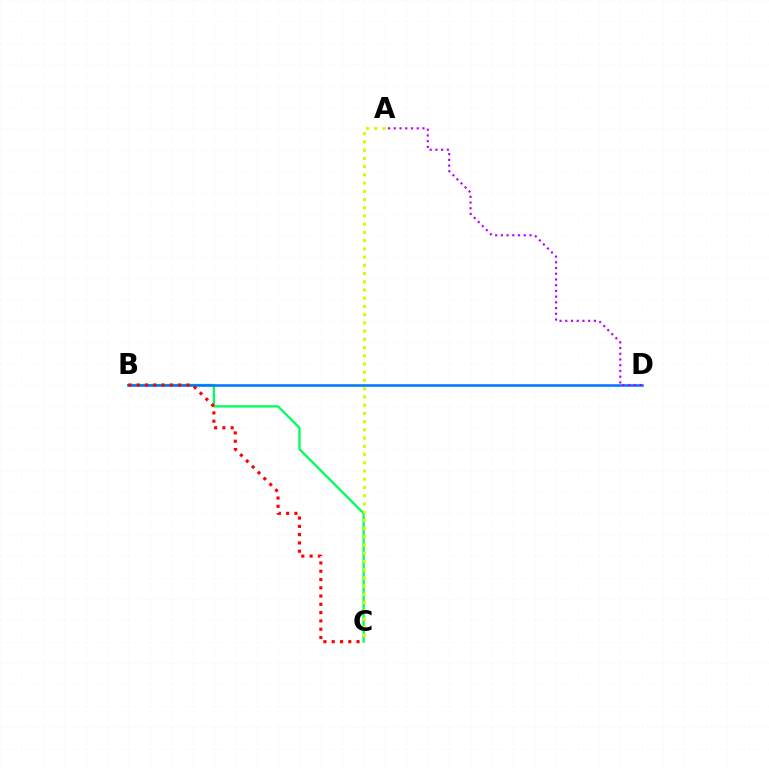{('B', 'C'): [{'color': '#00ff5c', 'line_style': 'solid', 'thickness': 1.66}, {'color': '#ff0000', 'line_style': 'dotted', 'thickness': 2.25}], ('B', 'D'): [{'color': '#0074ff', 'line_style': 'solid', 'thickness': 1.83}], ('A', 'C'): [{'color': '#d1ff00', 'line_style': 'dotted', 'thickness': 2.23}], ('A', 'D'): [{'color': '#b900ff', 'line_style': 'dotted', 'thickness': 1.56}]}